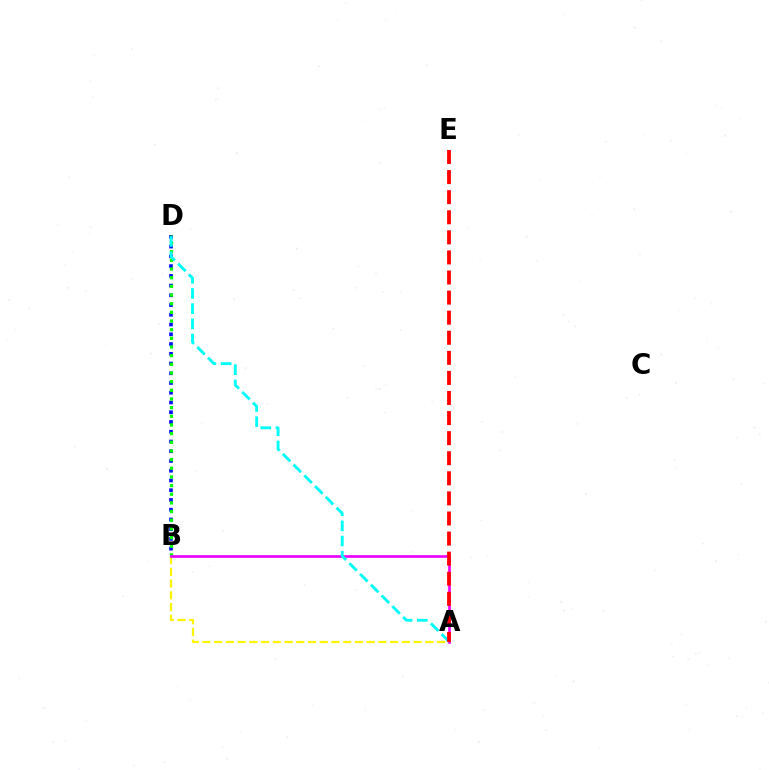{('A', 'B'): [{'color': '#fcf500', 'line_style': 'dashed', 'thickness': 1.59}, {'color': '#ee00ff', 'line_style': 'solid', 'thickness': 1.92}], ('B', 'D'): [{'color': '#0010ff', 'line_style': 'dotted', 'thickness': 2.65}, {'color': '#08ff00', 'line_style': 'dotted', 'thickness': 2.35}], ('A', 'D'): [{'color': '#00fff6', 'line_style': 'dashed', 'thickness': 2.07}], ('A', 'E'): [{'color': '#ff0000', 'line_style': 'dashed', 'thickness': 2.73}]}